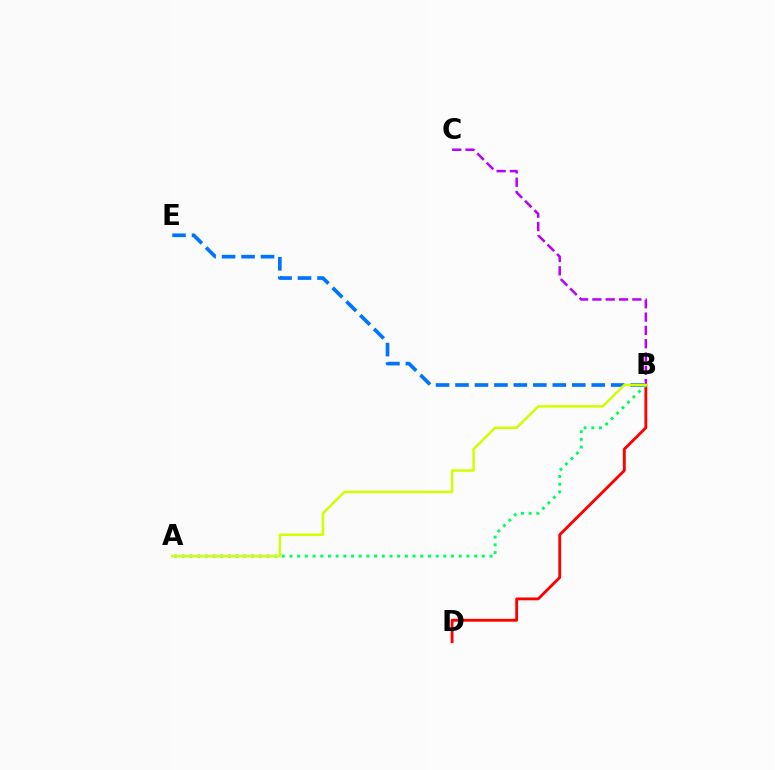{('B', 'E'): [{'color': '#0074ff', 'line_style': 'dashed', 'thickness': 2.64}], ('B', 'C'): [{'color': '#b900ff', 'line_style': 'dashed', 'thickness': 1.81}], ('B', 'D'): [{'color': '#ff0000', 'line_style': 'solid', 'thickness': 2.05}], ('A', 'B'): [{'color': '#00ff5c', 'line_style': 'dotted', 'thickness': 2.09}, {'color': '#d1ff00', 'line_style': 'solid', 'thickness': 1.81}]}